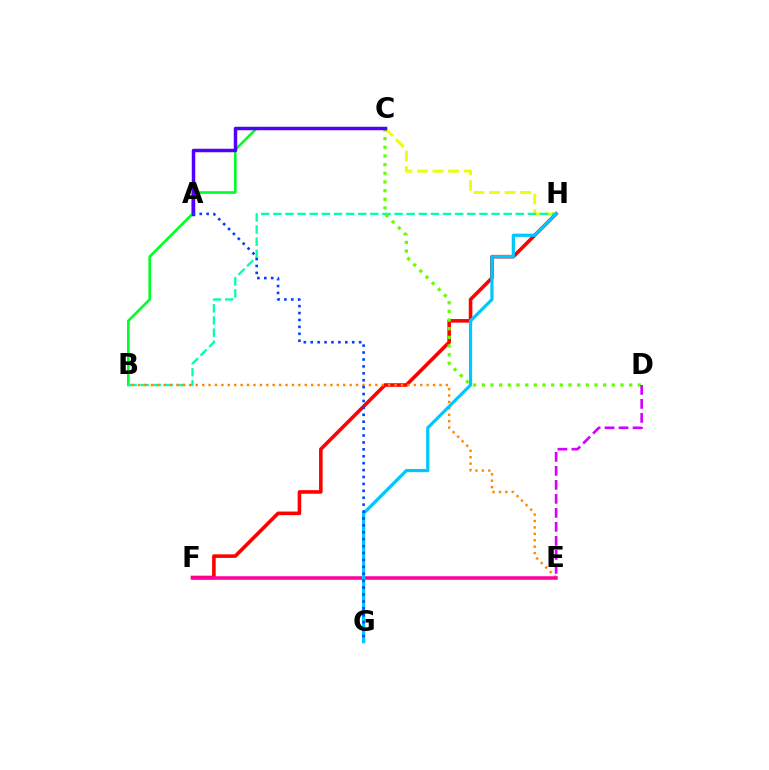{('C', 'H'): [{'color': '#eeff00', 'line_style': 'dashed', 'thickness': 2.12}], ('F', 'H'): [{'color': '#ff0000', 'line_style': 'solid', 'thickness': 2.59}], ('B', 'C'): [{'color': '#00ff27', 'line_style': 'solid', 'thickness': 1.91}], ('B', 'H'): [{'color': '#00ffaf', 'line_style': 'dashed', 'thickness': 1.65}], ('C', 'D'): [{'color': '#66ff00', 'line_style': 'dotted', 'thickness': 2.35}], ('A', 'C'): [{'color': '#4f00ff', 'line_style': 'solid', 'thickness': 2.51}], ('D', 'E'): [{'color': '#d600ff', 'line_style': 'dashed', 'thickness': 1.9}], ('B', 'E'): [{'color': '#ff8800', 'line_style': 'dotted', 'thickness': 1.74}], ('E', 'F'): [{'color': '#ff00a0', 'line_style': 'solid', 'thickness': 2.54}], ('G', 'H'): [{'color': '#00c7ff', 'line_style': 'solid', 'thickness': 2.31}], ('A', 'G'): [{'color': '#003fff', 'line_style': 'dotted', 'thickness': 1.88}]}